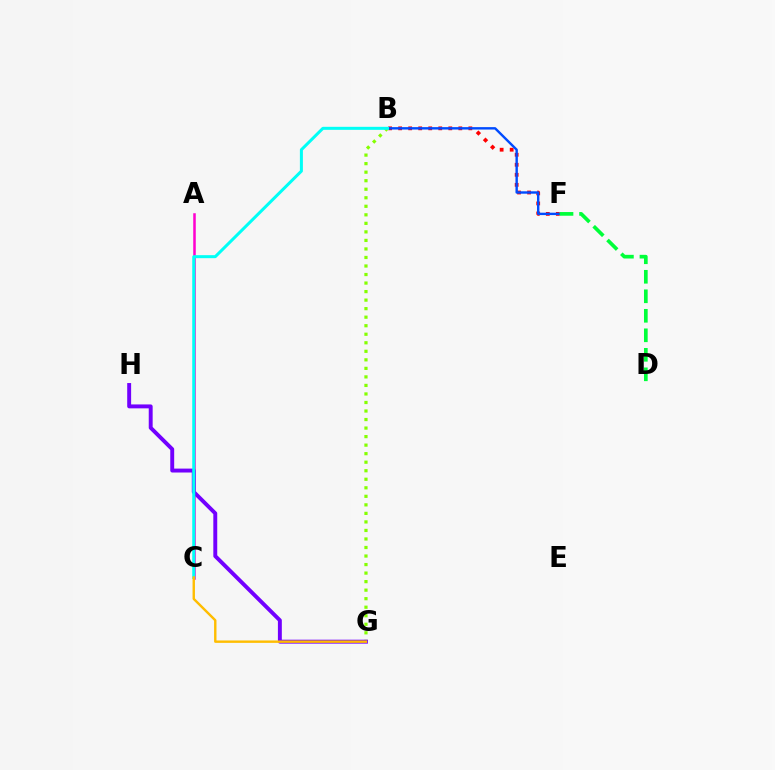{('A', 'C'): [{'color': '#ff00cf', 'line_style': 'solid', 'thickness': 1.81}], ('B', 'F'): [{'color': '#ff0000', 'line_style': 'dotted', 'thickness': 2.73}, {'color': '#004bff', 'line_style': 'solid', 'thickness': 1.73}], ('D', 'F'): [{'color': '#00ff39', 'line_style': 'dashed', 'thickness': 2.65}], ('B', 'G'): [{'color': '#84ff00', 'line_style': 'dotted', 'thickness': 2.32}], ('G', 'H'): [{'color': '#7200ff', 'line_style': 'solid', 'thickness': 2.82}], ('B', 'C'): [{'color': '#00fff6', 'line_style': 'solid', 'thickness': 2.17}], ('C', 'G'): [{'color': '#ffbd00', 'line_style': 'solid', 'thickness': 1.73}]}